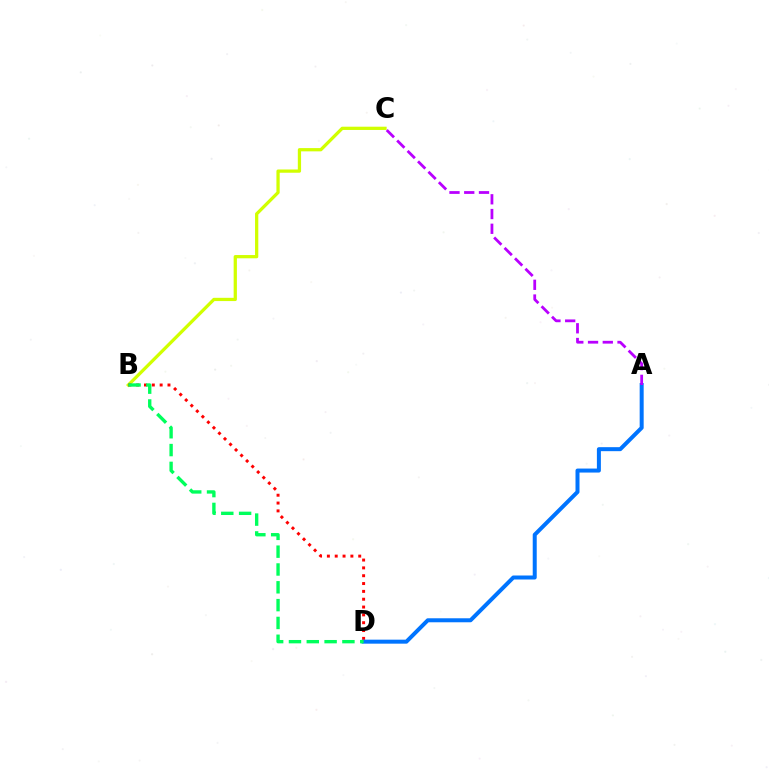{('B', 'C'): [{'color': '#d1ff00', 'line_style': 'solid', 'thickness': 2.35}], ('B', 'D'): [{'color': '#ff0000', 'line_style': 'dotted', 'thickness': 2.13}, {'color': '#00ff5c', 'line_style': 'dashed', 'thickness': 2.42}], ('A', 'D'): [{'color': '#0074ff', 'line_style': 'solid', 'thickness': 2.88}], ('A', 'C'): [{'color': '#b900ff', 'line_style': 'dashed', 'thickness': 2.0}]}